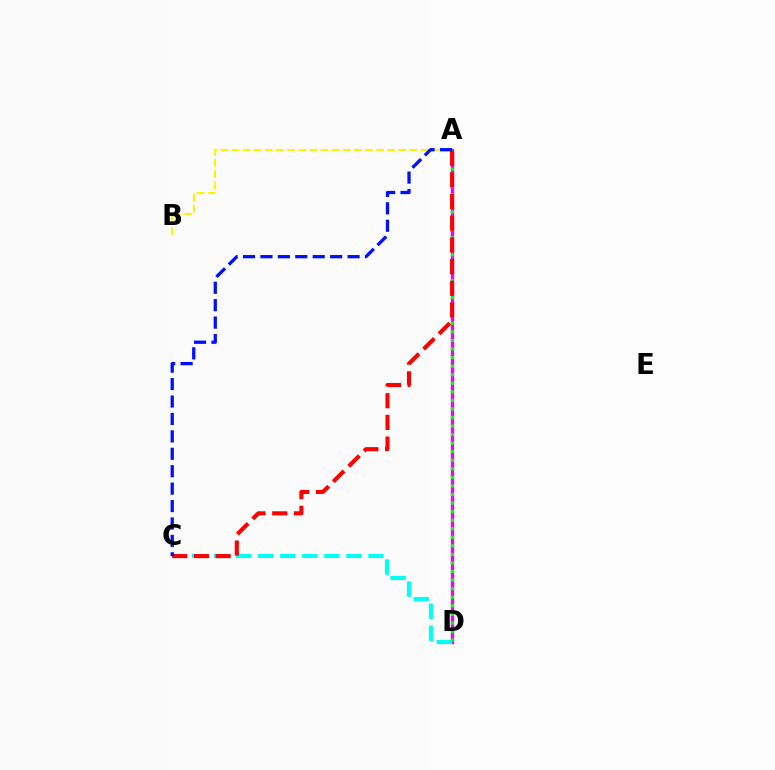{('A', 'D'): [{'color': '#ee00ff', 'line_style': 'solid', 'thickness': 2.38}, {'color': '#08ff00', 'line_style': 'dotted', 'thickness': 2.33}], ('A', 'B'): [{'color': '#fcf500', 'line_style': 'dashed', 'thickness': 1.51}], ('C', 'D'): [{'color': '#00fff6', 'line_style': 'dashed', 'thickness': 2.99}], ('A', 'C'): [{'color': '#ff0000', 'line_style': 'dashed', 'thickness': 2.95}, {'color': '#0010ff', 'line_style': 'dashed', 'thickness': 2.37}]}